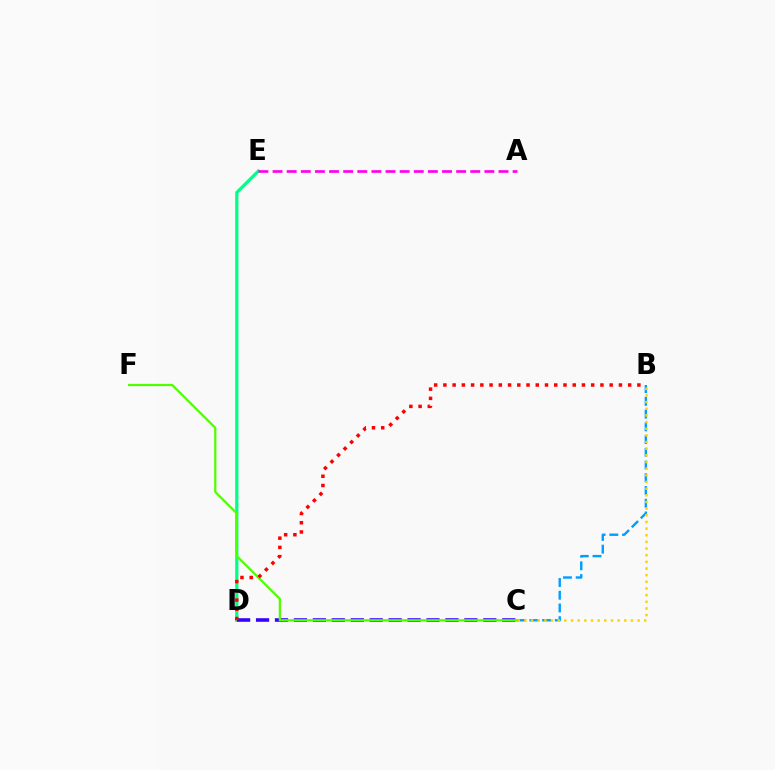{('B', 'C'): [{'color': '#009eff', 'line_style': 'dashed', 'thickness': 1.73}, {'color': '#ffd500', 'line_style': 'dotted', 'thickness': 1.81}], ('D', 'E'): [{'color': '#00ff86', 'line_style': 'solid', 'thickness': 2.32}], ('C', 'D'): [{'color': '#3700ff', 'line_style': 'dashed', 'thickness': 2.57}], ('C', 'F'): [{'color': '#4fff00', 'line_style': 'solid', 'thickness': 1.61}], ('B', 'D'): [{'color': '#ff0000', 'line_style': 'dotted', 'thickness': 2.51}], ('A', 'E'): [{'color': '#ff00ed', 'line_style': 'dashed', 'thickness': 1.92}]}